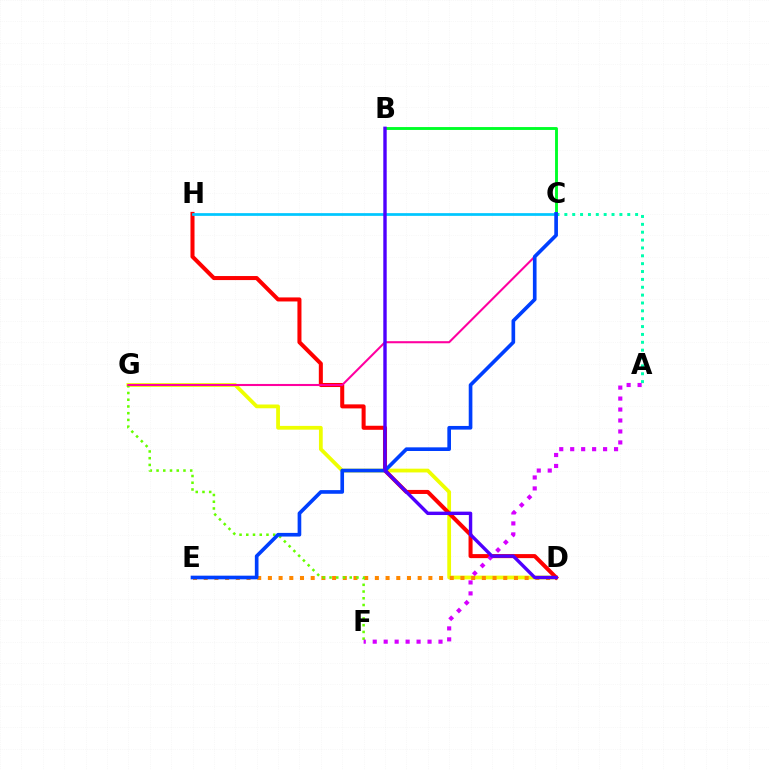{('B', 'C'): [{'color': '#00ff27', 'line_style': 'solid', 'thickness': 2.08}], ('D', 'G'): [{'color': '#eeff00', 'line_style': 'solid', 'thickness': 2.71}], ('D', 'E'): [{'color': '#ff8800', 'line_style': 'dotted', 'thickness': 2.91}], ('F', 'G'): [{'color': '#66ff00', 'line_style': 'dotted', 'thickness': 1.83}], ('D', 'H'): [{'color': '#ff0000', 'line_style': 'solid', 'thickness': 2.91}], ('C', 'G'): [{'color': '#ff00a0', 'line_style': 'solid', 'thickness': 1.5}], ('A', 'C'): [{'color': '#00ffaf', 'line_style': 'dotted', 'thickness': 2.14}], ('C', 'H'): [{'color': '#00c7ff', 'line_style': 'solid', 'thickness': 1.96}], ('C', 'E'): [{'color': '#003fff', 'line_style': 'solid', 'thickness': 2.63}], ('A', 'F'): [{'color': '#d600ff', 'line_style': 'dotted', 'thickness': 2.98}], ('B', 'D'): [{'color': '#4f00ff', 'line_style': 'solid', 'thickness': 2.44}]}